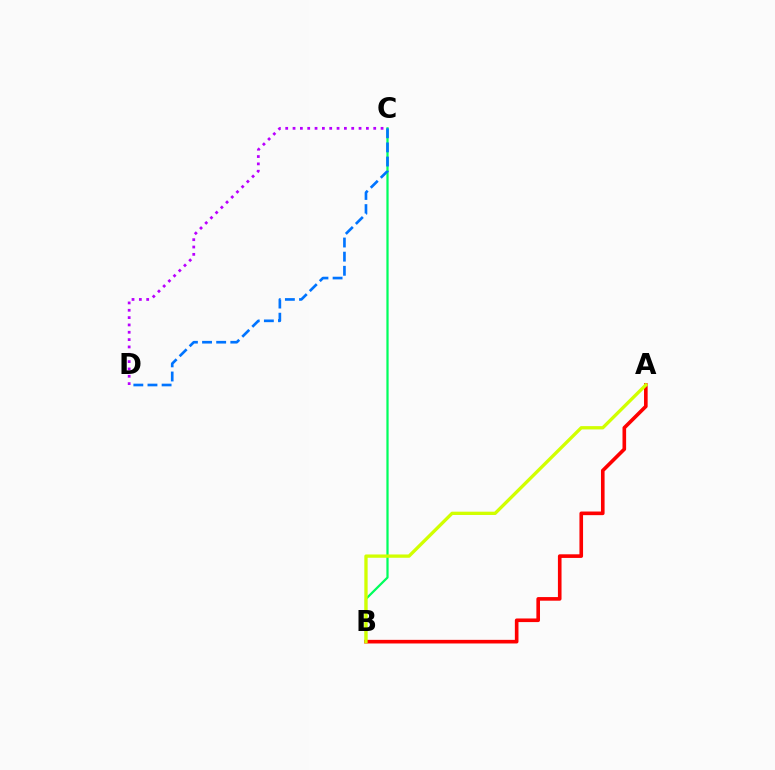{('B', 'C'): [{'color': '#00ff5c', 'line_style': 'solid', 'thickness': 1.61}], ('C', 'D'): [{'color': '#0074ff', 'line_style': 'dashed', 'thickness': 1.92}, {'color': '#b900ff', 'line_style': 'dotted', 'thickness': 1.99}], ('A', 'B'): [{'color': '#ff0000', 'line_style': 'solid', 'thickness': 2.61}, {'color': '#d1ff00', 'line_style': 'solid', 'thickness': 2.38}]}